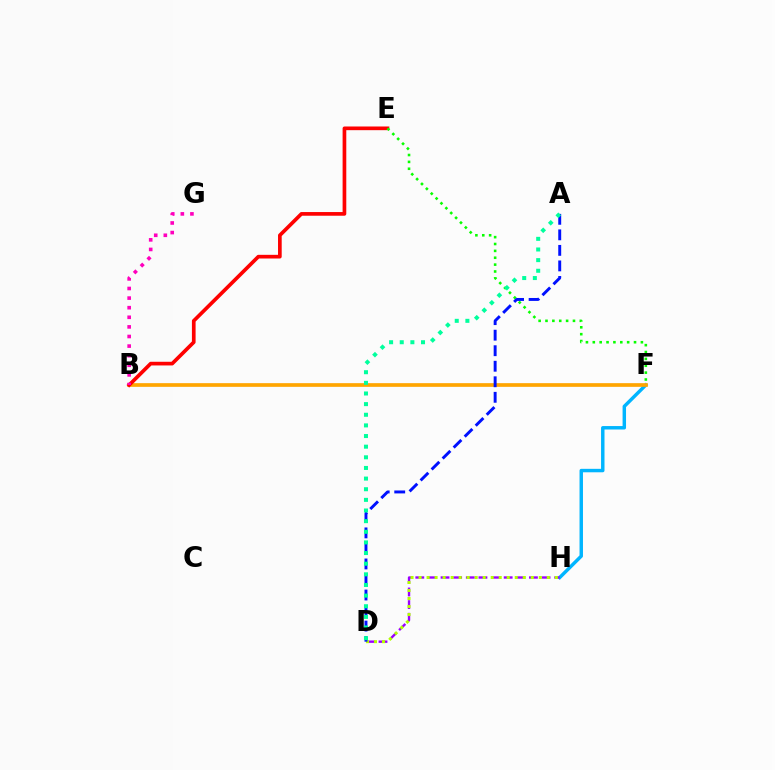{('F', 'H'): [{'color': '#00b5ff', 'line_style': 'solid', 'thickness': 2.48}], ('B', 'F'): [{'color': '#ffa500', 'line_style': 'solid', 'thickness': 2.66}], ('B', 'E'): [{'color': '#ff0000', 'line_style': 'solid', 'thickness': 2.65}], ('B', 'G'): [{'color': '#ff00bd', 'line_style': 'dotted', 'thickness': 2.61}], ('E', 'F'): [{'color': '#08ff00', 'line_style': 'dotted', 'thickness': 1.87}], ('D', 'H'): [{'color': '#9b00ff', 'line_style': 'dashed', 'thickness': 1.72}, {'color': '#b3ff00', 'line_style': 'dotted', 'thickness': 2.18}], ('A', 'D'): [{'color': '#0010ff', 'line_style': 'dashed', 'thickness': 2.11}, {'color': '#00ff9d', 'line_style': 'dotted', 'thickness': 2.89}]}